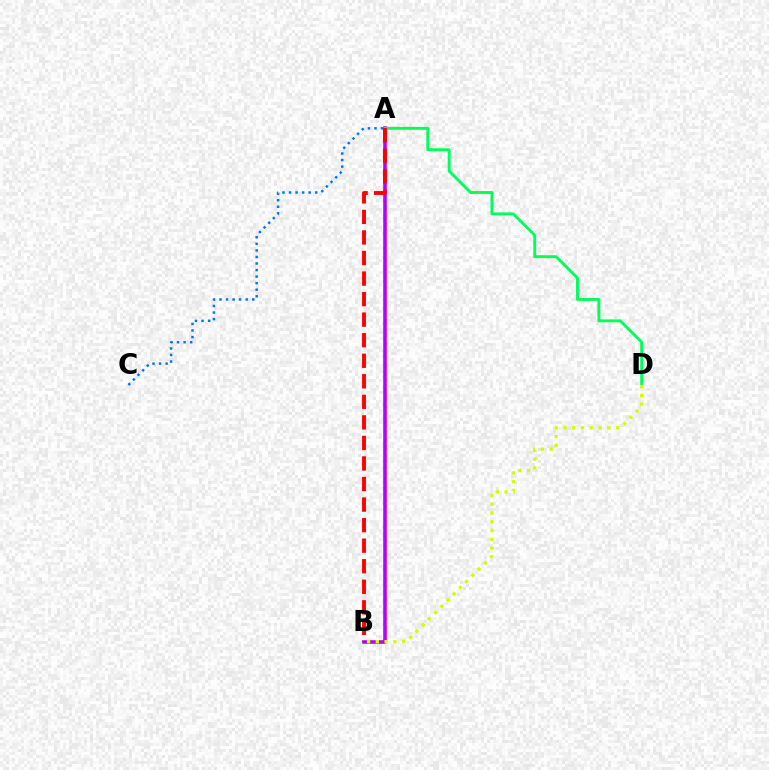{('A', 'B'): [{'color': '#b900ff', 'line_style': 'solid', 'thickness': 2.6}, {'color': '#ff0000', 'line_style': 'dashed', 'thickness': 2.79}], ('A', 'D'): [{'color': '#00ff5c', 'line_style': 'solid', 'thickness': 2.09}], ('A', 'C'): [{'color': '#0074ff', 'line_style': 'dotted', 'thickness': 1.78}], ('B', 'D'): [{'color': '#d1ff00', 'line_style': 'dotted', 'thickness': 2.39}]}